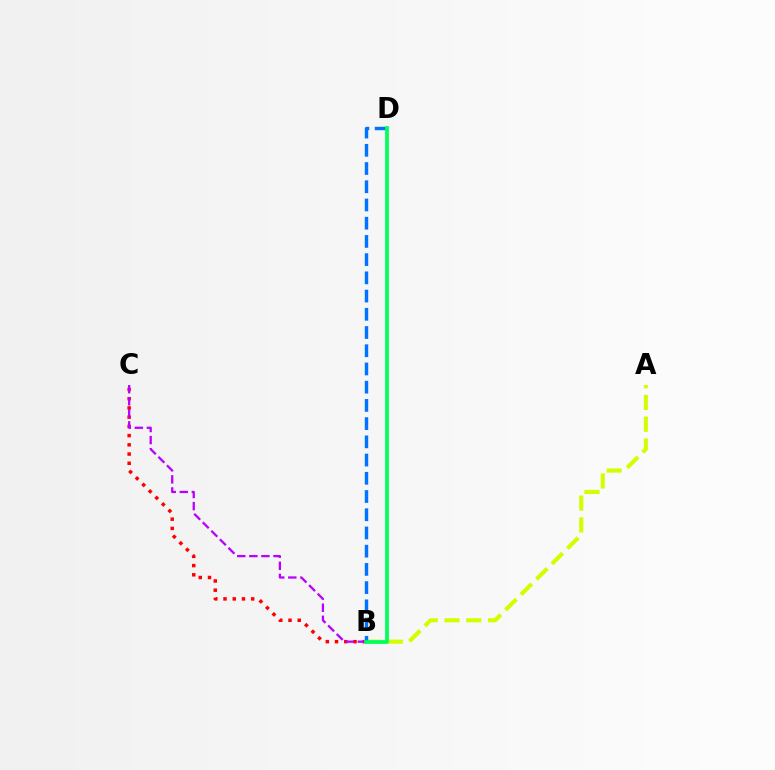{('B', 'C'): [{'color': '#ff0000', 'line_style': 'dotted', 'thickness': 2.51}, {'color': '#b900ff', 'line_style': 'dashed', 'thickness': 1.64}], ('A', 'B'): [{'color': '#d1ff00', 'line_style': 'dashed', 'thickness': 2.96}], ('B', 'D'): [{'color': '#0074ff', 'line_style': 'dashed', 'thickness': 2.48}, {'color': '#00ff5c', 'line_style': 'solid', 'thickness': 2.69}]}